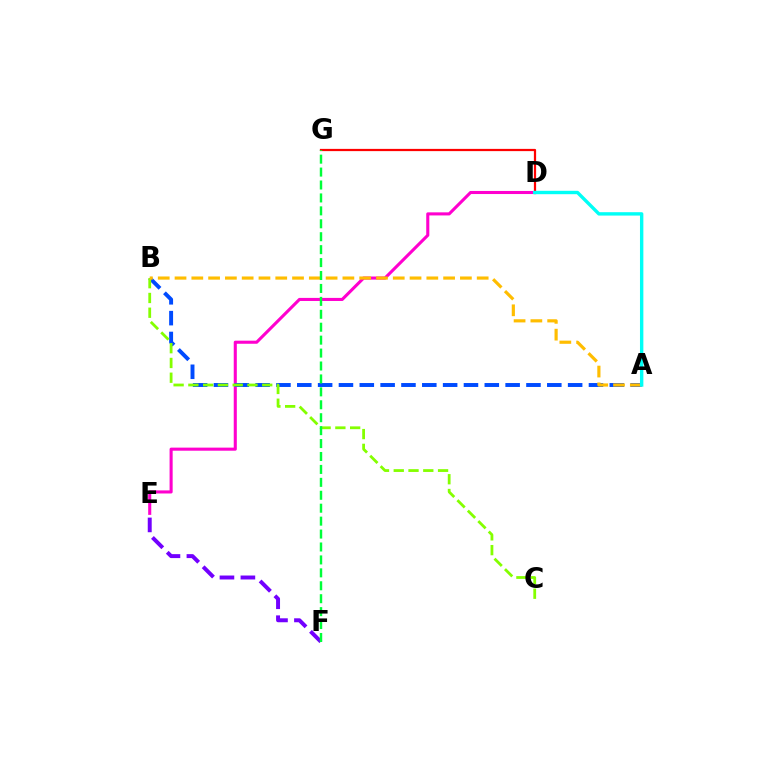{('D', 'G'): [{'color': '#ff0000', 'line_style': 'solid', 'thickness': 1.61}], ('E', 'F'): [{'color': '#7200ff', 'line_style': 'dashed', 'thickness': 2.85}], ('D', 'E'): [{'color': '#ff00cf', 'line_style': 'solid', 'thickness': 2.22}], ('A', 'B'): [{'color': '#004bff', 'line_style': 'dashed', 'thickness': 2.83}, {'color': '#ffbd00', 'line_style': 'dashed', 'thickness': 2.28}], ('B', 'C'): [{'color': '#84ff00', 'line_style': 'dashed', 'thickness': 2.01}], ('A', 'D'): [{'color': '#00fff6', 'line_style': 'solid', 'thickness': 2.44}], ('F', 'G'): [{'color': '#00ff39', 'line_style': 'dashed', 'thickness': 1.76}]}